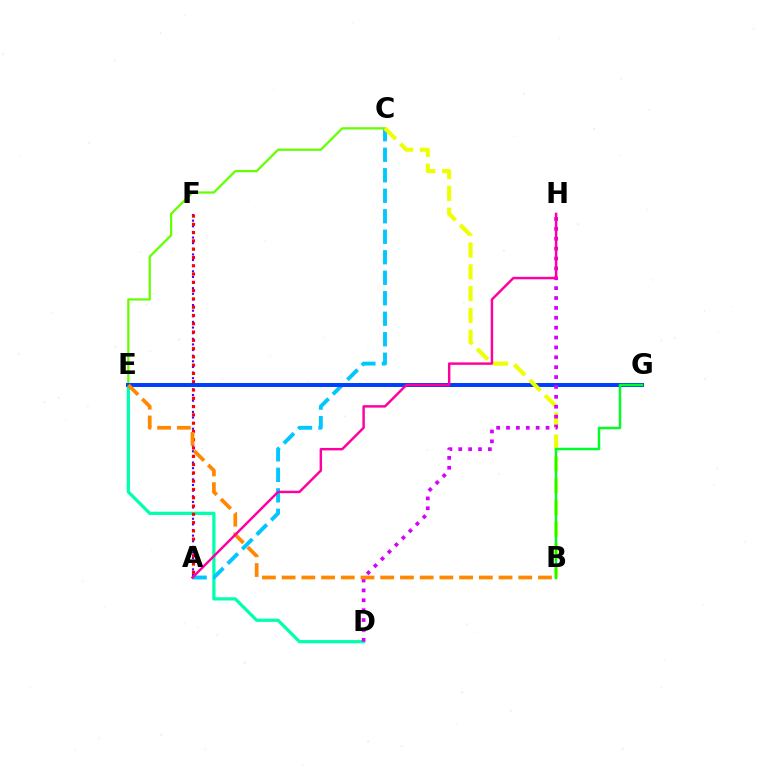{('A', 'F'): [{'color': '#4f00ff', 'line_style': 'dotted', 'thickness': 1.53}, {'color': '#ff0000', 'line_style': 'dotted', 'thickness': 2.25}], ('D', 'E'): [{'color': '#00ffaf', 'line_style': 'solid', 'thickness': 2.32}], ('A', 'C'): [{'color': '#00c7ff', 'line_style': 'dashed', 'thickness': 2.78}], ('C', 'E'): [{'color': '#66ff00', 'line_style': 'solid', 'thickness': 1.63}], ('E', 'G'): [{'color': '#003fff', 'line_style': 'solid', 'thickness': 2.86}], ('B', 'C'): [{'color': '#eeff00', 'line_style': 'dashed', 'thickness': 2.96}], ('B', 'G'): [{'color': '#00ff27', 'line_style': 'solid', 'thickness': 1.78}], ('D', 'H'): [{'color': '#d600ff', 'line_style': 'dotted', 'thickness': 2.68}], ('B', 'E'): [{'color': '#ff8800', 'line_style': 'dashed', 'thickness': 2.68}], ('A', 'H'): [{'color': '#ff00a0', 'line_style': 'solid', 'thickness': 1.77}]}